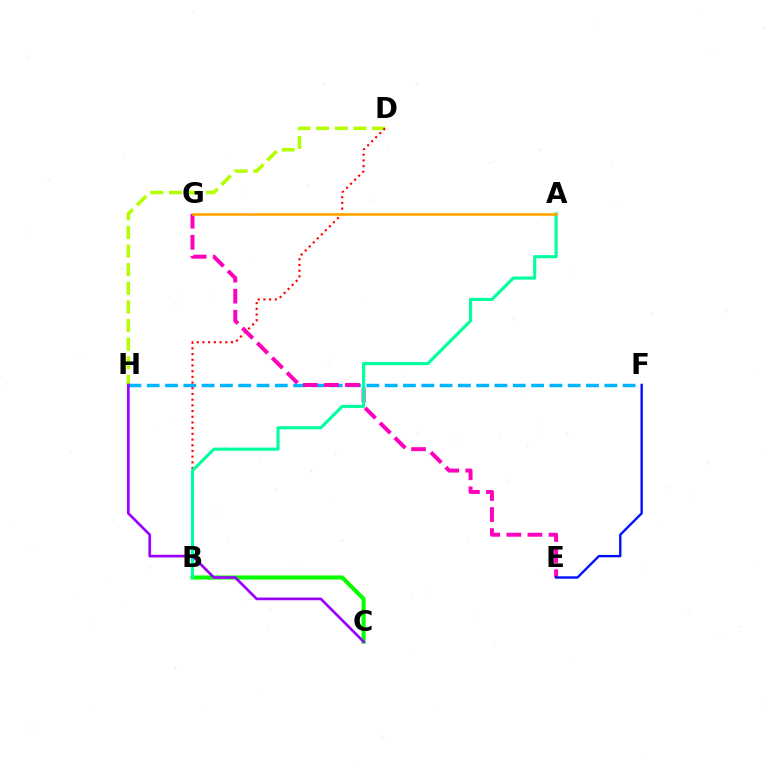{('D', 'H'): [{'color': '#b3ff00', 'line_style': 'dashed', 'thickness': 2.53}], ('F', 'H'): [{'color': '#00b5ff', 'line_style': 'dashed', 'thickness': 2.49}], ('B', 'D'): [{'color': '#ff0000', 'line_style': 'dotted', 'thickness': 1.55}], ('E', 'G'): [{'color': '#ff00bd', 'line_style': 'dashed', 'thickness': 2.86}], ('B', 'C'): [{'color': '#08ff00', 'line_style': 'solid', 'thickness': 2.95}], ('A', 'B'): [{'color': '#00ff9d', 'line_style': 'solid', 'thickness': 2.23}], ('E', 'F'): [{'color': '#0010ff', 'line_style': 'solid', 'thickness': 1.71}], ('C', 'H'): [{'color': '#9b00ff', 'line_style': 'solid', 'thickness': 1.93}], ('A', 'G'): [{'color': '#ffa500', 'line_style': 'solid', 'thickness': 1.91}]}